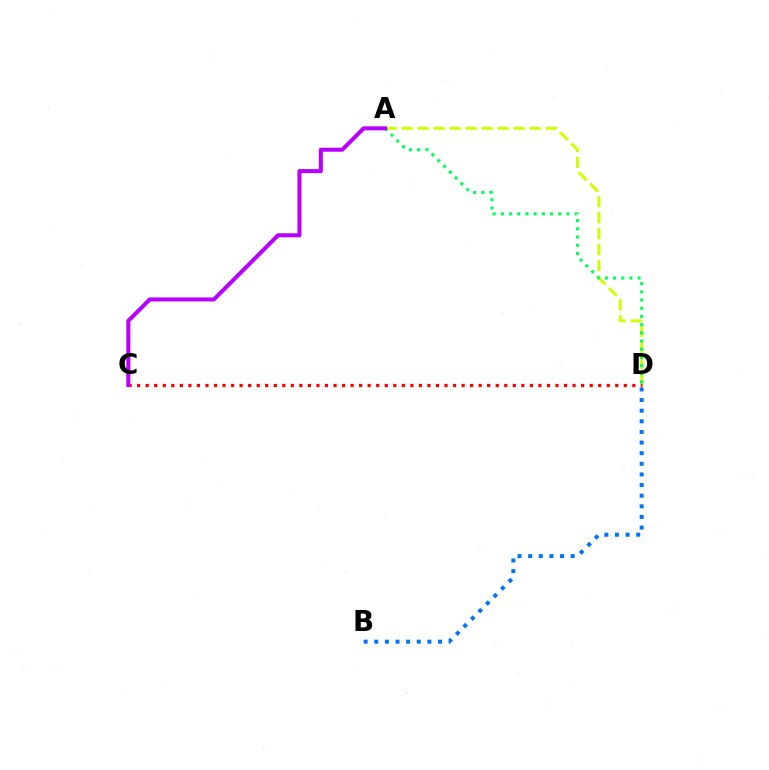{('A', 'D'): [{'color': '#d1ff00', 'line_style': 'dashed', 'thickness': 2.17}, {'color': '#00ff5c', 'line_style': 'dotted', 'thickness': 2.23}], ('B', 'D'): [{'color': '#0074ff', 'line_style': 'dotted', 'thickness': 2.89}], ('C', 'D'): [{'color': '#ff0000', 'line_style': 'dotted', 'thickness': 2.32}], ('A', 'C'): [{'color': '#b900ff', 'line_style': 'solid', 'thickness': 2.91}]}